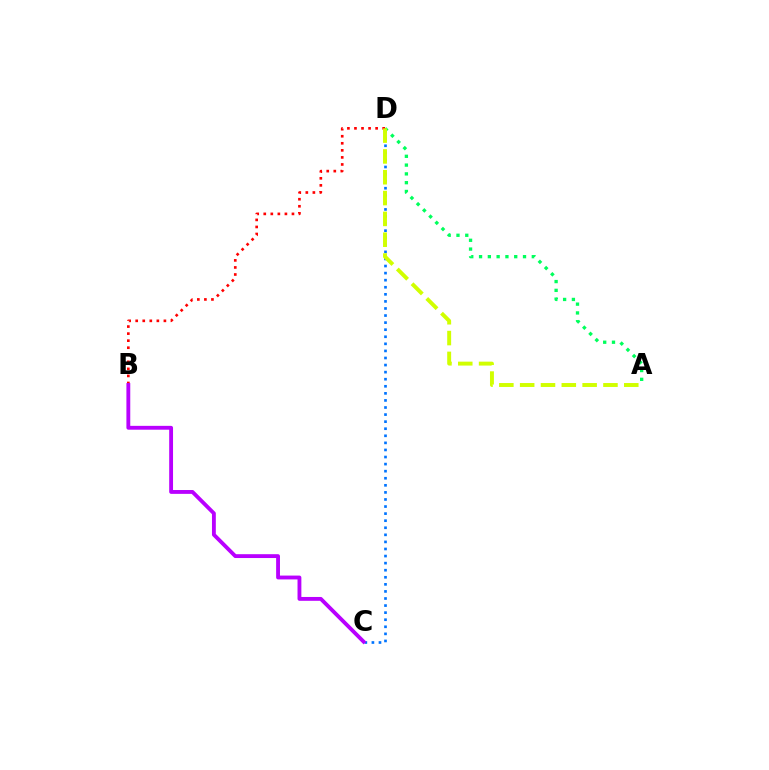{('A', 'D'): [{'color': '#00ff5c', 'line_style': 'dotted', 'thickness': 2.39}, {'color': '#d1ff00', 'line_style': 'dashed', 'thickness': 2.83}], ('B', 'D'): [{'color': '#ff0000', 'line_style': 'dotted', 'thickness': 1.92}], ('C', 'D'): [{'color': '#0074ff', 'line_style': 'dotted', 'thickness': 1.92}], ('B', 'C'): [{'color': '#b900ff', 'line_style': 'solid', 'thickness': 2.77}]}